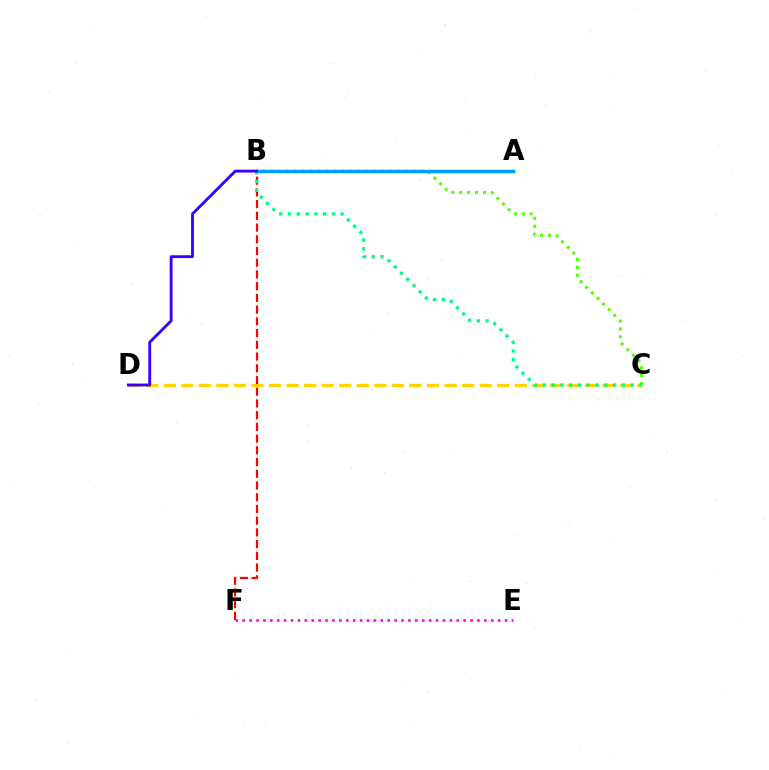{('C', 'D'): [{'color': '#ffd500', 'line_style': 'dashed', 'thickness': 2.38}], ('B', 'C'): [{'color': '#4fff00', 'line_style': 'dotted', 'thickness': 2.15}, {'color': '#00ff86', 'line_style': 'dotted', 'thickness': 2.38}], ('B', 'F'): [{'color': '#ff0000', 'line_style': 'dashed', 'thickness': 1.59}], ('A', 'B'): [{'color': '#009eff', 'line_style': 'solid', 'thickness': 2.49}], ('B', 'D'): [{'color': '#3700ff', 'line_style': 'solid', 'thickness': 2.05}], ('E', 'F'): [{'color': '#ff00ed', 'line_style': 'dotted', 'thickness': 1.88}]}